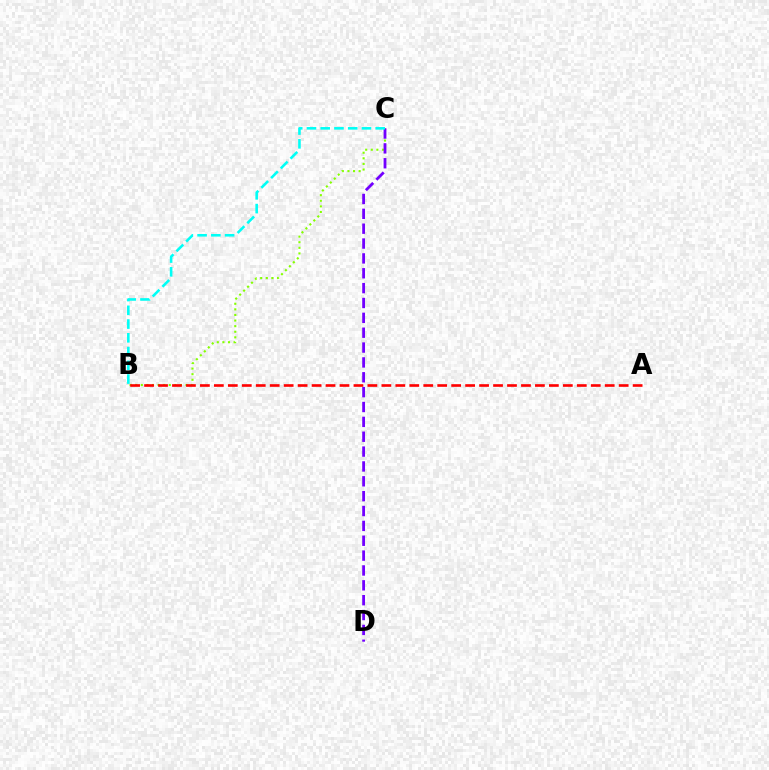{('B', 'C'): [{'color': '#84ff00', 'line_style': 'dotted', 'thickness': 1.52}, {'color': '#00fff6', 'line_style': 'dashed', 'thickness': 1.87}], ('A', 'B'): [{'color': '#ff0000', 'line_style': 'dashed', 'thickness': 1.9}], ('C', 'D'): [{'color': '#7200ff', 'line_style': 'dashed', 'thickness': 2.02}]}